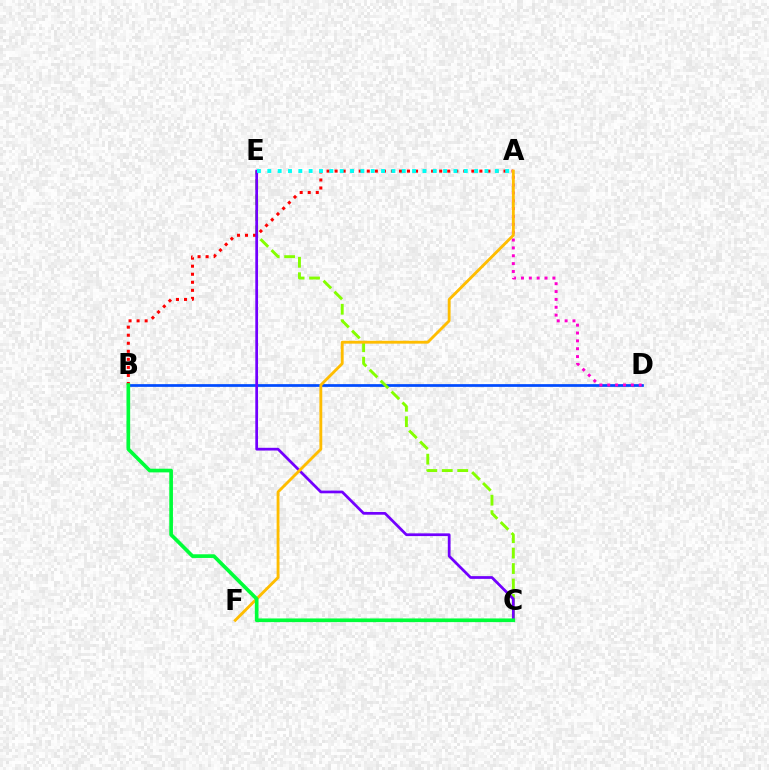{('B', 'D'): [{'color': '#004bff', 'line_style': 'solid', 'thickness': 1.96}], ('C', 'E'): [{'color': '#84ff00', 'line_style': 'dashed', 'thickness': 2.1}, {'color': '#7200ff', 'line_style': 'solid', 'thickness': 1.97}], ('A', 'B'): [{'color': '#ff0000', 'line_style': 'dotted', 'thickness': 2.19}], ('A', 'D'): [{'color': '#ff00cf', 'line_style': 'dotted', 'thickness': 2.13}], ('A', 'F'): [{'color': '#ffbd00', 'line_style': 'solid', 'thickness': 2.06}], ('A', 'E'): [{'color': '#00fff6', 'line_style': 'dotted', 'thickness': 2.81}], ('B', 'C'): [{'color': '#00ff39', 'line_style': 'solid', 'thickness': 2.64}]}